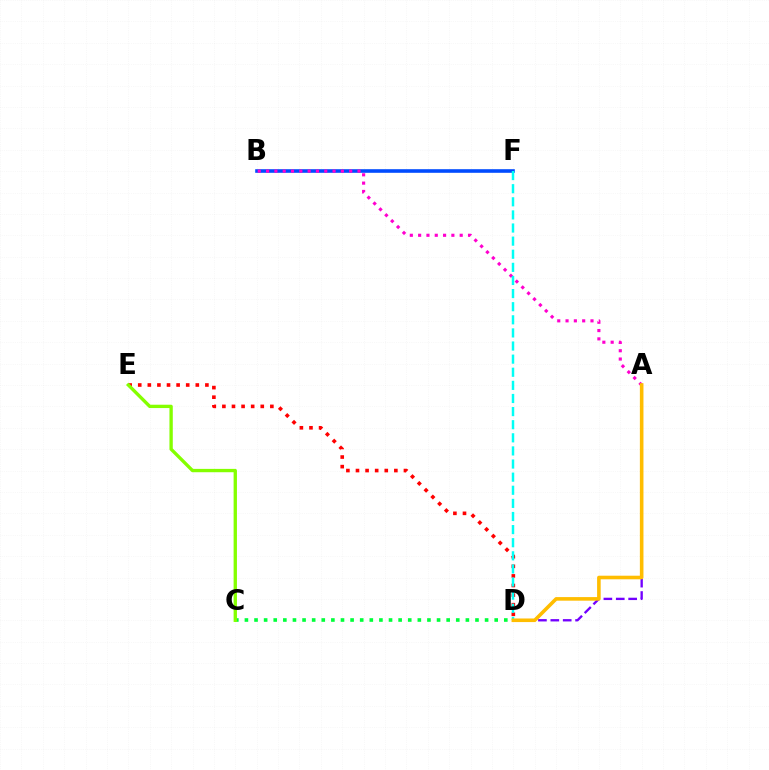{('B', 'F'): [{'color': '#004bff', 'line_style': 'solid', 'thickness': 2.59}], ('A', 'D'): [{'color': '#7200ff', 'line_style': 'dashed', 'thickness': 1.68}, {'color': '#ffbd00', 'line_style': 'solid', 'thickness': 2.58}], ('D', 'E'): [{'color': '#ff0000', 'line_style': 'dotted', 'thickness': 2.61}], ('A', 'B'): [{'color': '#ff00cf', 'line_style': 'dotted', 'thickness': 2.26}], ('D', 'F'): [{'color': '#00fff6', 'line_style': 'dashed', 'thickness': 1.78}], ('C', 'D'): [{'color': '#00ff39', 'line_style': 'dotted', 'thickness': 2.61}], ('C', 'E'): [{'color': '#84ff00', 'line_style': 'solid', 'thickness': 2.41}]}